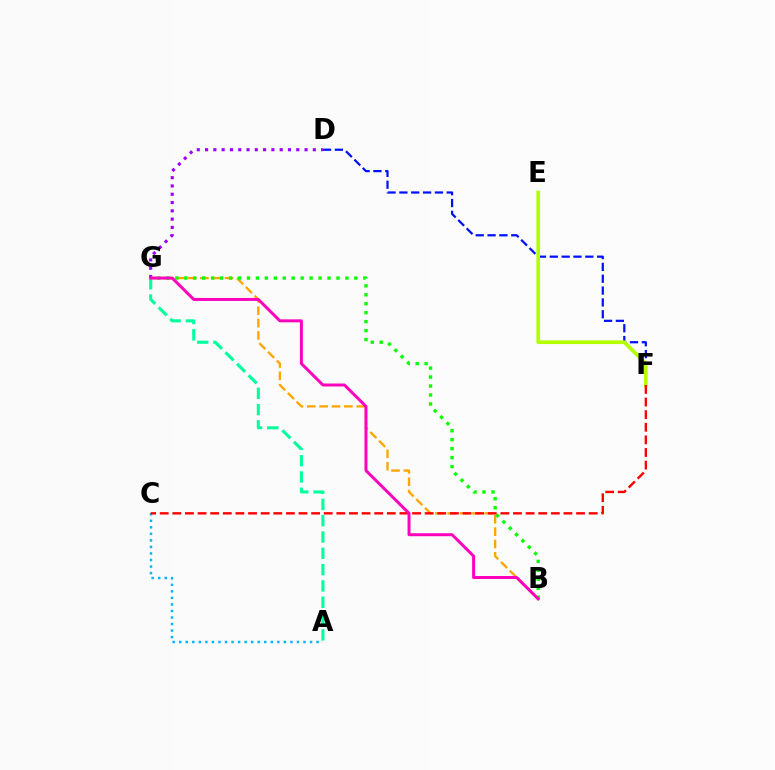{('D', 'G'): [{'color': '#9b00ff', 'line_style': 'dotted', 'thickness': 2.25}], ('A', 'C'): [{'color': '#00b5ff', 'line_style': 'dotted', 'thickness': 1.78}], ('D', 'F'): [{'color': '#0010ff', 'line_style': 'dashed', 'thickness': 1.61}], ('B', 'G'): [{'color': '#ffa500', 'line_style': 'dashed', 'thickness': 1.68}, {'color': '#08ff00', 'line_style': 'dotted', 'thickness': 2.43}, {'color': '#ff00bd', 'line_style': 'solid', 'thickness': 2.15}], ('E', 'F'): [{'color': '#b3ff00', 'line_style': 'solid', 'thickness': 2.64}], ('C', 'F'): [{'color': '#ff0000', 'line_style': 'dashed', 'thickness': 1.71}], ('A', 'G'): [{'color': '#00ff9d', 'line_style': 'dashed', 'thickness': 2.22}]}